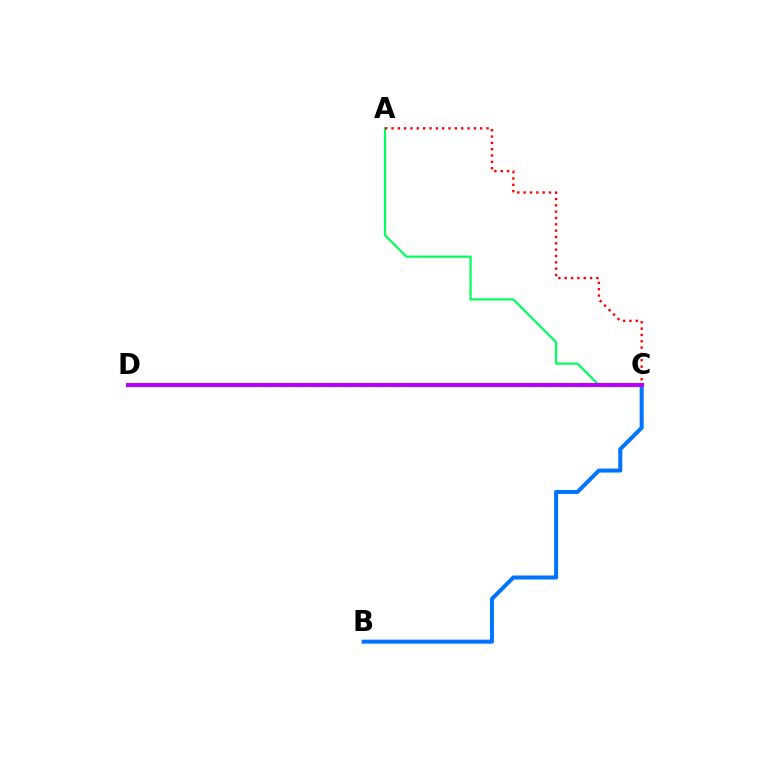{('B', 'C'): [{'color': '#0074ff', 'line_style': 'solid', 'thickness': 2.89}], ('C', 'D'): [{'color': '#d1ff00', 'line_style': 'dashed', 'thickness': 2.24}, {'color': '#b900ff', 'line_style': 'solid', 'thickness': 2.95}], ('A', 'C'): [{'color': '#00ff5c', 'line_style': 'solid', 'thickness': 1.58}, {'color': '#ff0000', 'line_style': 'dotted', 'thickness': 1.72}]}